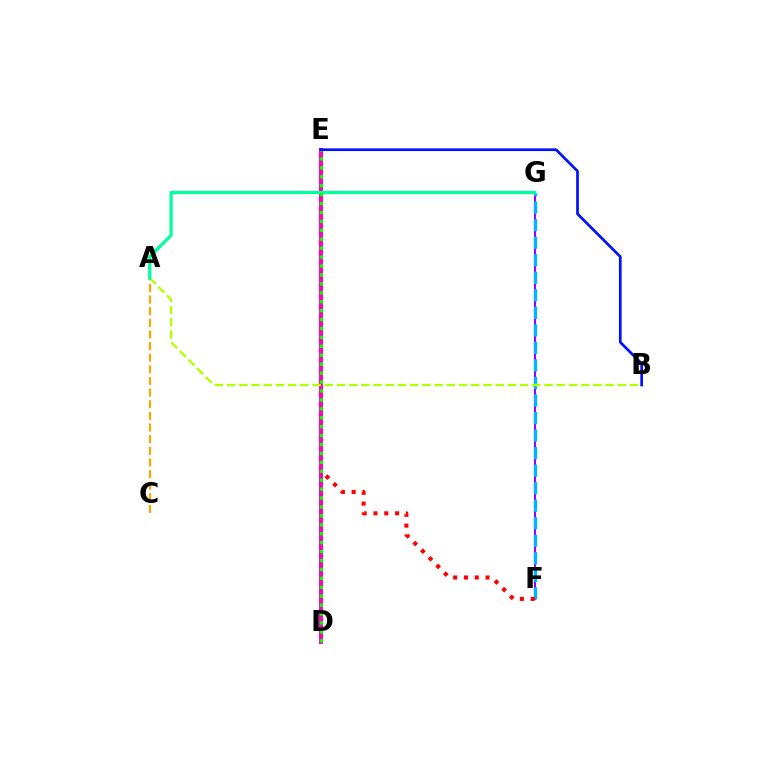{('F', 'G'): [{'color': '#9b00ff', 'line_style': 'solid', 'thickness': 1.52}, {'color': '#00b5ff', 'line_style': 'dashed', 'thickness': 2.38}], ('E', 'F'): [{'color': '#ff0000', 'line_style': 'dotted', 'thickness': 2.93}], ('A', 'C'): [{'color': '#ffa500', 'line_style': 'dashed', 'thickness': 1.58}], ('D', 'E'): [{'color': '#ff00bd', 'line_style': 'solid', 'thickness': 2.92}, {'color': '#08ff00', 'line_style': 'dotted', 'thickness': 2.42}], ('A', 'B'): [{'color': '#b3ff00', 'line_style': 'dashed', 'thickness': 1.66}], ('A', 'G'): [{'color': '#00ff9d', 'line_style': 'solid', 'thickness': 2.32}], ('B', 'E'): [{'color': '#0010ff', 'line_style': 'solid', 'thickness': 1.95}]}